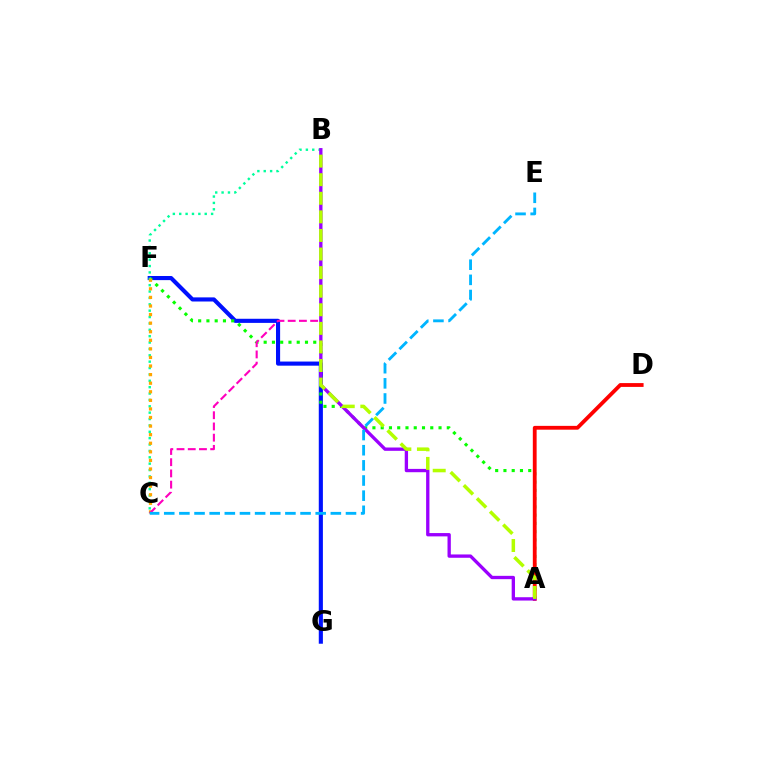{('F', 'G'): [{'color': '#0010ff', 'line_style': 'solid', 'thickness': 2.97}], ('A', 'F'): [{'color': '#08ff00', 'line_style': 'dotted', 'thickness': 2.25}], ('B', 'C'): [{'color': '#00ff9d', 'line_style': 'dotted', 'thickness': 1.73}, {'color': '#ff00bd', 'line_style': 'dashed', 'thickness': 1.52}], ('C', 'F'): [{'color': '#ffa500', 'line_style': 'dotted', 'thickness': 2.33}], ('A', 'D'): [{'color': '#ff0000', 'line_style': 'solid', 'thickness': 2.74}], ('A', 'B'): [{'color': '#9b00ff', 'line_style': 'solid', 'thickness': 2.39}, {'color': '#b3ff00', 'line_style': 'dashed', 'thickness': 2.52}], ('C', 'E'): [{'color': '#00b5ff', 'line_style': 'dashed', 'thickness': 2.06}]}